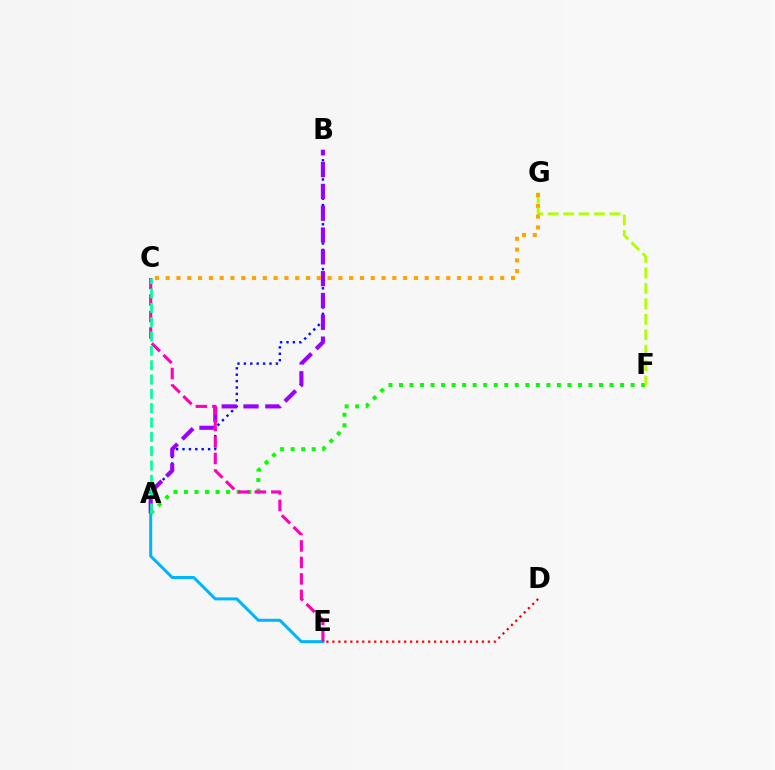{('A', 'B'): [{'color': '#0010ff', 'line_style': 'dotted', 'thickness': 1.74}, {'color': '#9b00ff', 'line_style': 'dashed', 'thickness': 2.96}], ('A', 'E'): [{'color': '#00b5ff', 'line_style': 'solid', 'thickness': 2.16}], ('A', 'F'): [{'color': '#08ff00', 'line_style': 'dotted', 'thickness': 2.86}], ('D', 'E'): [{'color': '#ff0000', 'line_style': 'dotted', 'thickness': 1.63}], ('F', 'G'): [{'color': '#b3ff00', 'line_style': 'dashed', 'thickness': 2.1}], ('C', 'G'): [{'color': '#ffa500', 'line_style': 'dotted', 'thickness': 2.93}], ('C', 'E'): [{'color': '#ff00bd', 'line_style': 'dashed', 'thickness': 2.24}], ('A', 'C'): [{'color': '#00ff9d', 'line_style': 'dashed', 'thickness': 1.95}]}